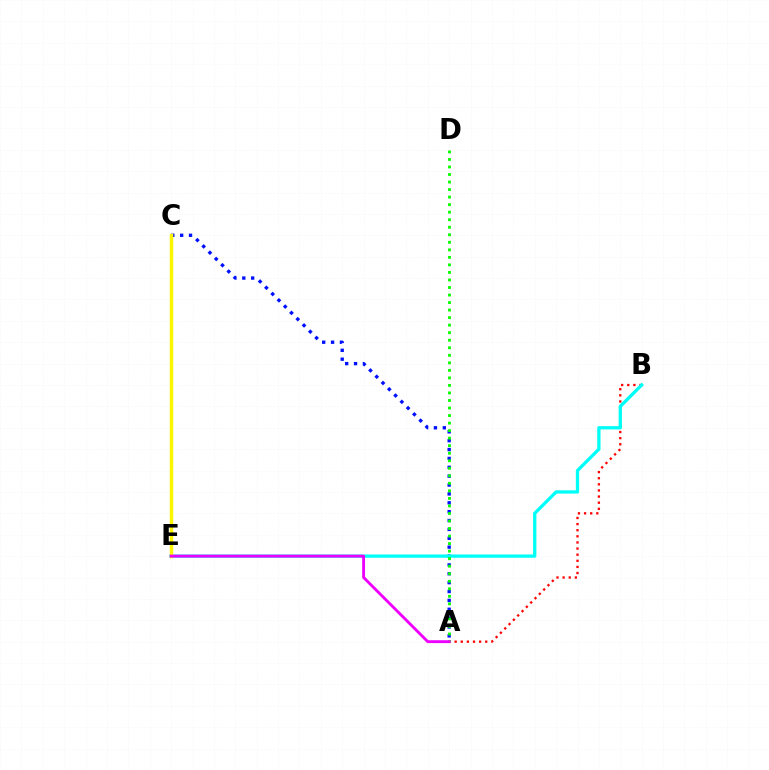{('A', 'B'): [{'color': '#ff0000', 'line_style': 'dotted', 'thickness': 1.66}], ('A', 'C'): [{'color': '#0010ff', 'line_style': 'dotted', 'thickness': 2.41}], ('B', 'E'): [{'color': '#00fff6', 'line_style': 'solid', 'thickness': 2.37}], ('A', 'D'): [{'color': '#08ff00', 'line_style': 'dotted', 'thickness': 2.05}], ('C', 'E'): [{'color': '#fcf500', 'line_style': 'solid', 'thickness': 2.5}], ('A', 'E'): [{'color': '#ee00ff', 'line_style': 'solid', 'thickness': 2.07}]}